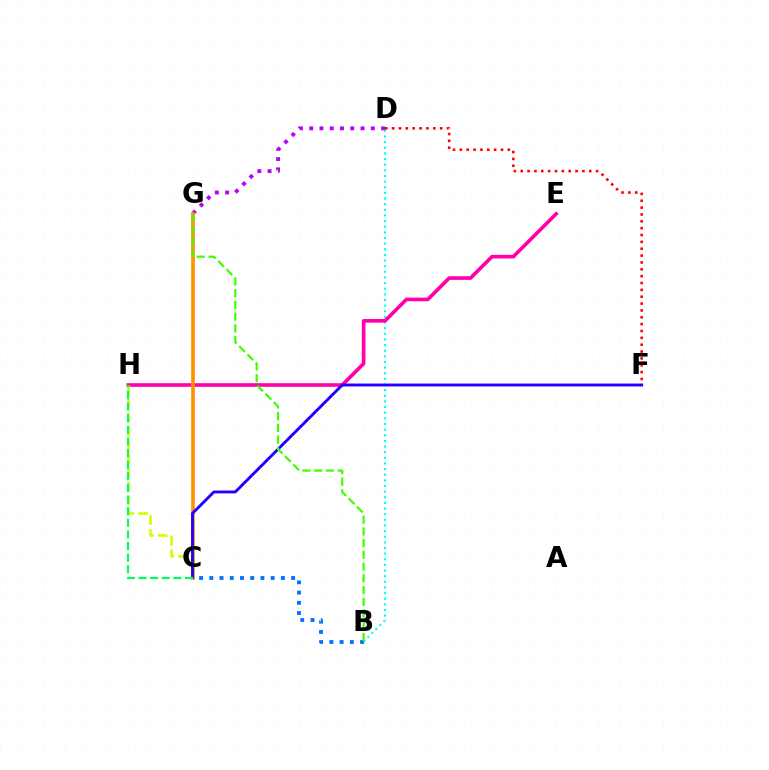{('D', 'F'): [{'color': '#ff0000', 'line_style': 'dotted', 'thickness': 1.86}], ('B', 'D'): [{'color': '#00fff6', 'line_style': 'dotted', 'thickness': 1.53}], ('B', 'C'): [{'color': '#0074ff', 'line_style': 'dotted', 'thickness': 2.78}], ('D', 'G'): [{'color': '#b900ff', 'line_style': 'dotted', 'thickness': 2.79}], ('E', 'H'): [{'color': '#ff00ac', 'line_style': 'solid', 'thickness': 2.62}], ('C', 'H'): [{'color': '#d1ff00', 'line_style': 'dashed', 'thickness': 1.88}, {'color': '#00ff5c', 'line_style': 'dashed', 'thickness': 1.58}], ('C', 'G'): [{'color': '#ff9400', 'line_style': 'solid', 'thickness': 2.64}], ('C', 'F'): [{'color': '#2500ff', 'line_style': 'solid', 'thickness': 2.08}], ('B', 'G'): [{'color': '#3dff00', 'line_style': 'dashed', 'thickness': 1.59}]}